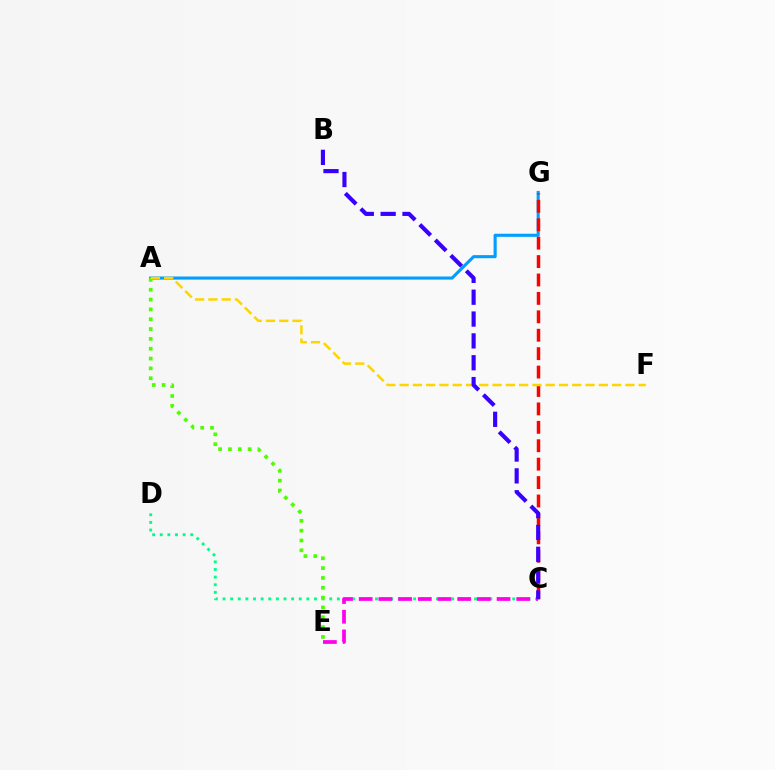{('C', 'D'): [{'color': '#00ff86', 'line_style': 'dotted', 'thickness': 2.07}], ('C', 'E'): [{'color': '#ff00ed', 'line_style': 'dashed', 'thickness': 2.68}], ('A', 'G'): [{'color': '#009eff', 'line_style': 'solid', 'thickness': 2.23}], ('A', 'E'): [{'color': '#4fff00', 'line_style': 'dotted', 'thickness': 2.67}], ('C', 'G'): [{'color': '#ff0000', 'line_style': 'dashed', 'thickness': 2.5}], ('A', 'F'): [{'color': '#ffd500', 'line_style': 'dashed', 'thickness': 1.8}], ('B', 'C'): [{'color': '#3700ff', 'line_style': 'dashed', 'thickness': 2.97}]}